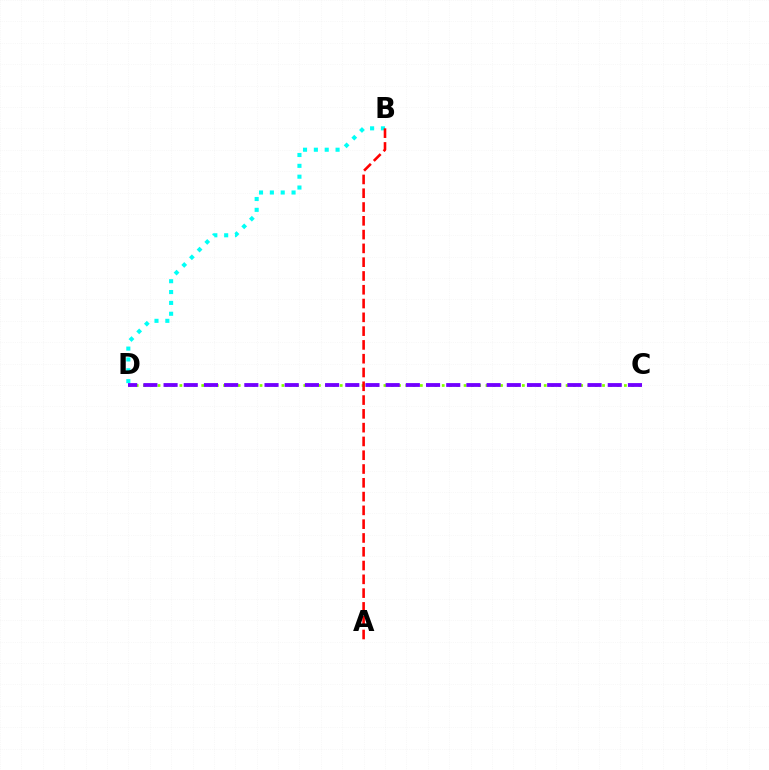{('B', 'D'): [{'color': '#00fff6', 'line_style': 'dotted', 'thickness': 2.95}], ('C', 'D'): [{'color': '#84ff00', 'line_style': 'dotted', 'thickness': 1.98}, {'color': '#7200ff', 'line_style': 'dashed', 'thickness': 2.74}], ('A', 'B'): [{'color': '#ff0000', 'line_style': 'dashed', 'thickness': 1.87}]}